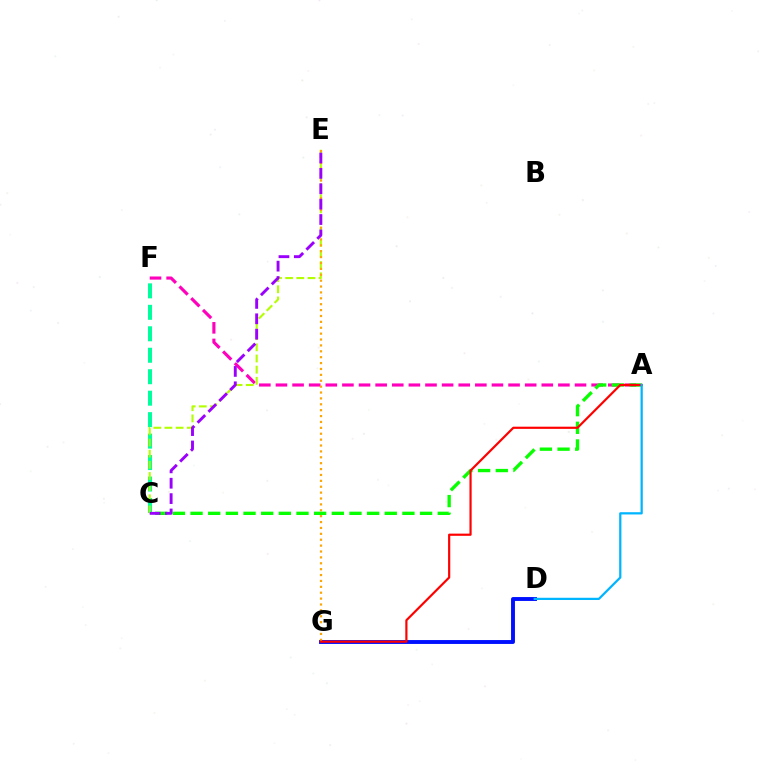{('A', 'F'): [{'color': '#ff00bd', 'line_style': 'dashed', 'thickness': 2.26}], ('D', 'G'): [{'color': '#0010ff', 'line_style': 'solid', 'thickness': 2.81}], ('C', 'F'): [{'color': '#00ff9d', 'line_style': 'dashed', 'thickness': 2.92}], ('C', 'E'): [{'color': '#b3ff00', 'line_style': 'dashed', 'thickness': 1.52}, {'color': '#9b00ff', 'line_style': 'dashed', 'thickness': 2.09}], ('E', 'G'): [{'color': '#ffa500', 'line_style': 'dotted', 'thickness': 1.6}], ('A', 'C'): [{'color': '#08ff00', 'line_style': 'dashed', 'thickness': 2.4}], ('A', 'G'): [{'color': '#ff0000', 'line_style': 'solid', 'thickness': 1.57}], ('A', 'D'): [{'color': '#00b5ff', 'line_style': 'solid', 'thickness': 1.61}]}